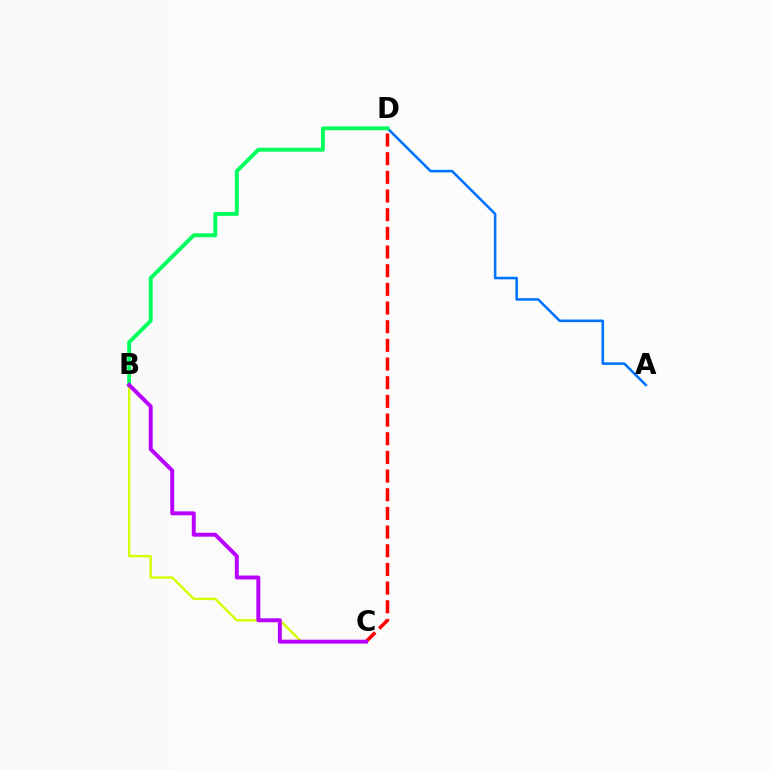{('A', 'D'): [{'color': '#0074ff', 'line_style': 'solid', 'thickness': 1.86}], ('B', 'C'): [{'color': '#d1ff00', 'line_style': 'solid', 'thickness': 1.72}, {'color': '#b900ff', 'line_style': 'solid', 'thickness': 2.83}], ('B', 'D'): [{'color': '#00ff5c', 'line_style': 'solid', 'thickness': 2.81}], ('C', 'D'): [{'color': '#ff0000', 'line_style': 'dashed', 'thickness': 2.54}]}